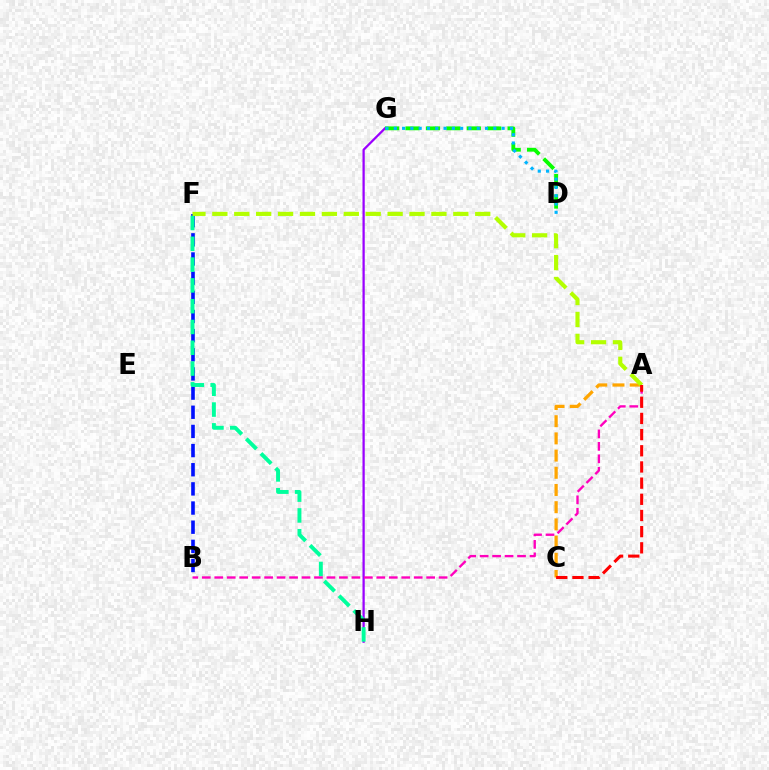{('G', 'H'): [{'color': '#9b00ff', 'line_style': 'solid', 'thickness': 1.63}], ('D', 'G'): [{'color': '#08ff00', 'line_style': 'dashed', 'thickness': 2.77}, {'color': '#00b5ff', 'line_style': 'dotted', 'thickness': 2.25}], ('B', 'F'): [{'color': '#0010ff', 'line_style': 'dashed', 'thickness': 2.6}], ('A', 'C'): [{'color': '#ffa500', 'line_style': 'dashed', 'thickness': 2.34}, {'color': '#ff0000', 'line_style': 'dashed', 'thickness': 2.2}], ('F', 'H'): [{'color': '#00ff9d', 'line_style': 'dashed', 'thickness': 2.82}], ('A', 'F'): [{'color': '#b3ff00', 'line_style': 'dashed', 'thickness': 2.98}], ('A', 'B'): [{'color': '#ff00bd', 'line_style': 'dashed', 'thickness': 1.69}]}